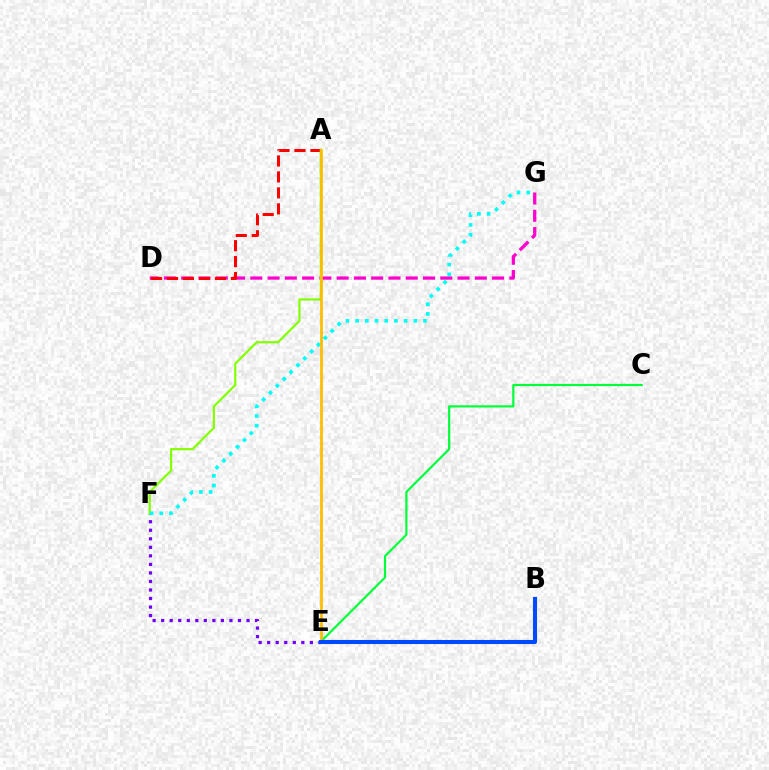{('D', 'G'): [{'color': '#ff00cf', 'line_style': 'dashed', 'thickness': 2.35}], ('A', 'D'): [{'color': '#ff0000', 'line_style': 'dashed', 'thickness': 2.17}], ('E', 'F'): [{'color': '#7200ff', 'line_style': 'dotted', 'thickness': 2.32}], ('A', 'F'): [{'color': '#84ff00', 'line_style': 'solid', 'thickness': 1.6}], ('C', 'E'): [{'color': '#00ff39', 'line_style': 'solid', 'thickness': 1.57}], ('F', 'G'): [{'color': '#00fff6', 'line_style': 'dotted', 'thickness': 2.64}], ('A', 'E'): [{'color': '#ffbd00', 'line_style': 'solid', 'thickness': 1.98}], ('B', 'E'): [{'color': '#004bff', 'line_style': 'solid', 'thickness': 2.93}]}